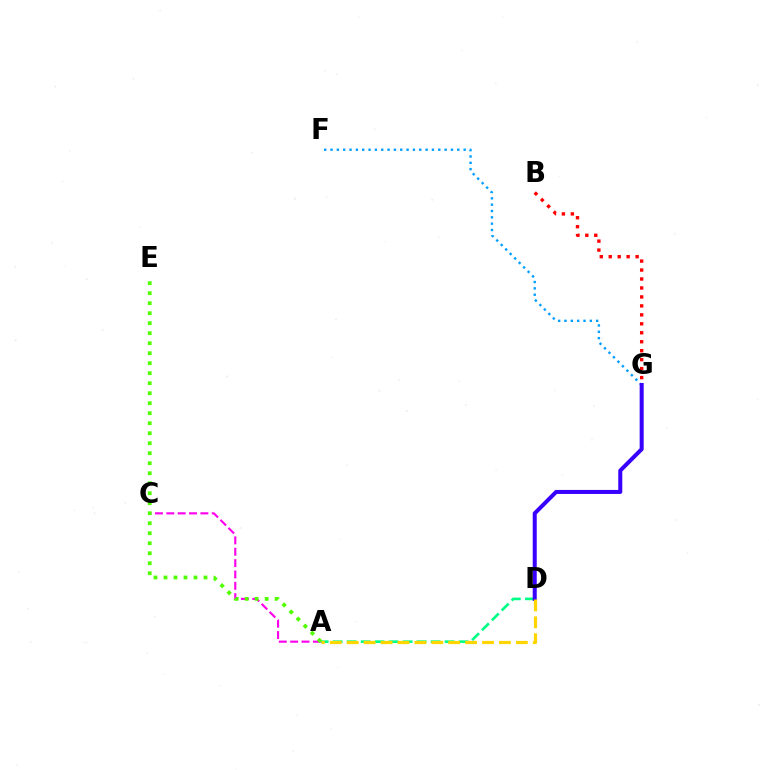{('B', 'G'): [{'color': '#ff0000', 'line_style': 'dotted', 'thickness': 2.43}], ('A', 'D'): [{'color': '#00ff86', 'line_style': 'dashed', 'thickness': 1.9}, {'color': '#ffd500', 'line_style': 'dashed', 'thickness': 2.3}], ('F', 'G'): [{'color': '#009eff', 'line_style': 'dotted', 'thickness': 1.72}], ('A', 'C'): [{'color': '#ff00ed', 'line_style': 'dashed', 'thickness': 1.54}], ('A', 'E'): [{'color': '#4fff00', 'line_style': 'dotted', 'thickness': 2.72}], ('D', 'G'): [{'color': '#3700ff', 'line_style': 'solid', 'thickness': 2.89}]}